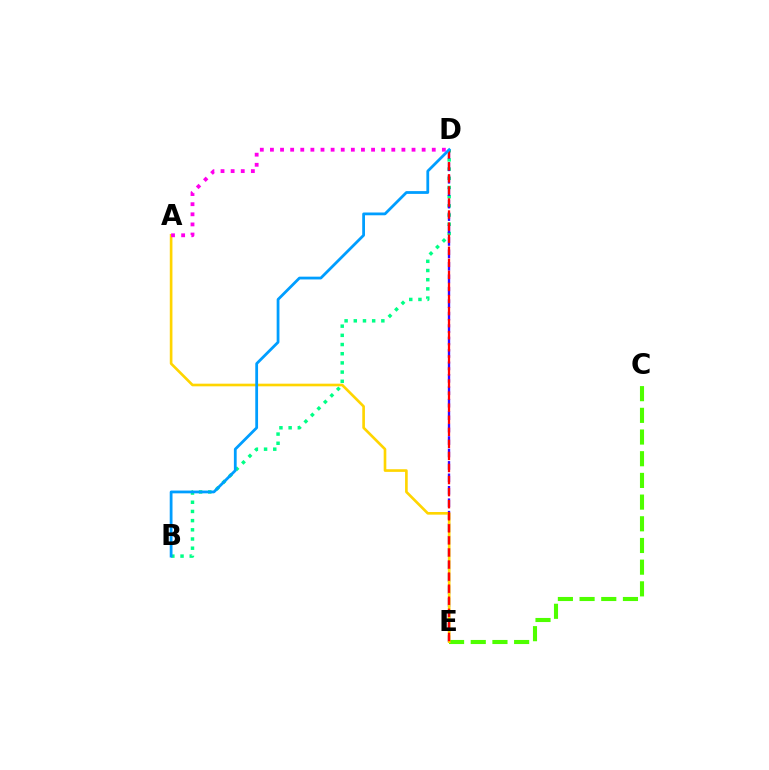{('C', 'E'): [{'color': '#4fff00', 'line_style': 'dashed', 'thickness': 2.95}], ('B', 'D'): [{'color': '#00ff86', 'line_style': 'dotted', 'thickness': 2.5}, {'color': '#009eff', 'line_style': 'solid', 'thickness': 2.0}], ('D', 'E'): [{'color': '#3700ff', 'line_style': 'dashed', 'thickness': 1.69}, {'color': '#ff0000', 'line_style': 'dashed', 'thickness': 1.64}], ('A', 'E'): [{'color': '#ffd500', 'line_style': 'solid', 'thickness': 1.91}], ('A', 'D'): [{'color': '#ff00ed', 'line_style': 'dotted', 'thickness': 2.75}]}